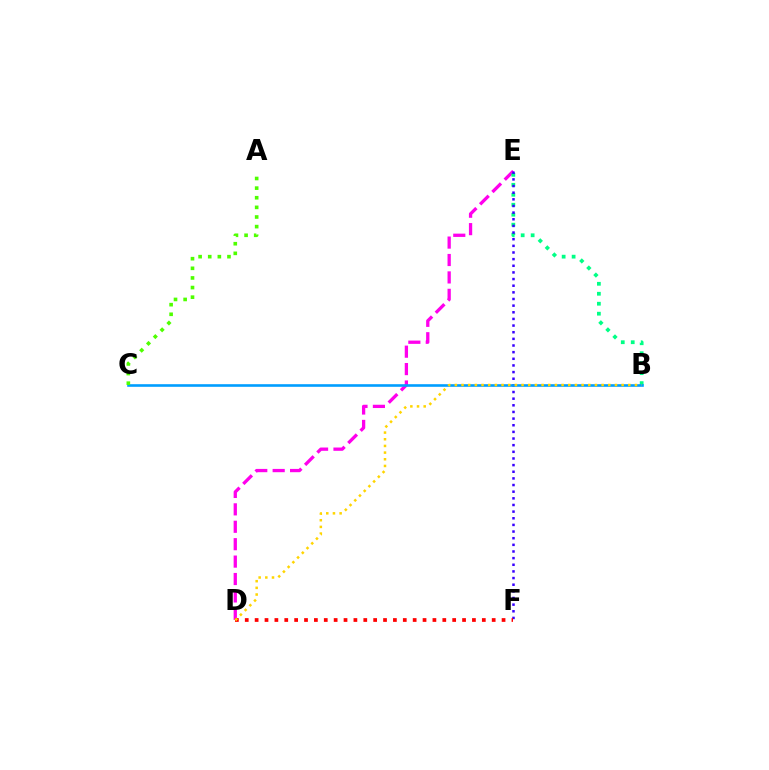{('D', 'E'): [{'color': '#ff00ed', 'line_style': 'dashed', 'thickness': 2.37}], ('B', 'E'): [{'color': '#00ff86', 'line_style': 'dotted', 'thickness': 2.71}], ('E', 'F'): [{'color': '#3700ff', 'line_style': 'dotted', 'thickness': 1.81}], ('B', 'C'): [{'color': '#009eff', 'line_style': 'solid', 'thickness': 1.88}], ('D', 'F'): [{'color': '#ff0000', 'line_style': 'dotted', 'thickness': 2.68}], ('B', 'D'): [{'color': '#ffd500', 'line_style': 'dotted', 'thickness': 1.81}], ('A', 'C'): [{'color': '#4fff00', 'line_style': 'dotted', 'thickness': 2.61}]}